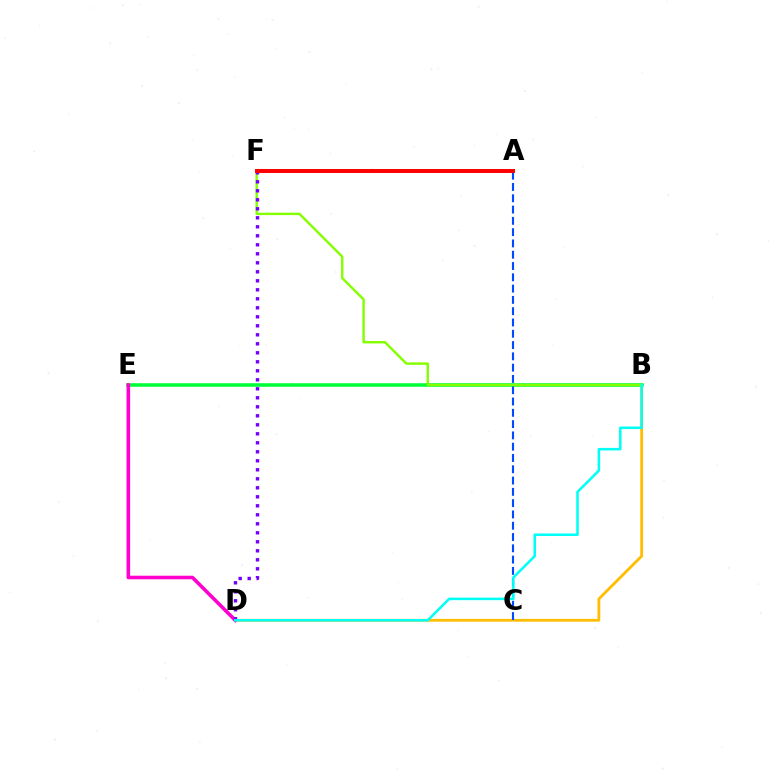{('B', 'D'): [{'color': '#ffbd00', 'line_style': 'solid', 'thickness': 2.0}, {'color': '#00fff6', 'line_style': 'solid', 'thickness': 1.83}], ('B', 'E'): [{'color': '#00ff39', 'line_style': 'solid', 'thickness': 2.56}], ('A', 'C'): [{'color': '#004bff', 'line_style': 'dashed', 'thickness': 1.53}], ('D', 'E'): [{'color': '#ff00cf', 'line_style': 'solid', 'thickness': 2.57}], ('B', 'F'): [{'color': '#84ff00', 'line_style': 'solid', 'thickness': 1.74}], ('D', 'F'): [{'color': '#7200ff', 'line_style': 'dotted', 'thickness': 2.45}], ('A', 'F'): [{'color': '#ff0000', 'line_style': 'solid', 'thickness': 2.87}]}